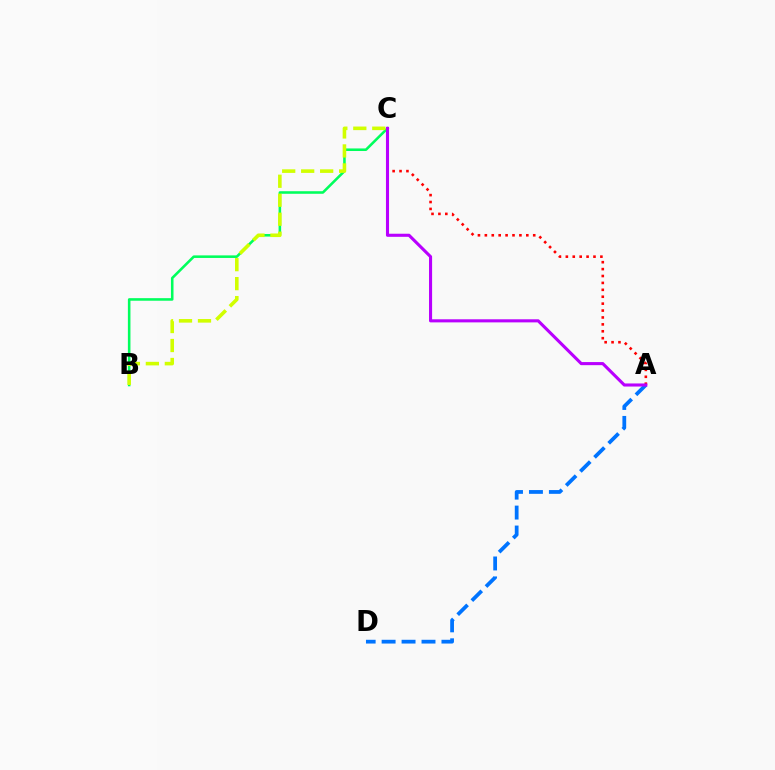{('B', 'C'): [{'color': '#00ff5c', 'line_style': 'solid', 'thickness': 1.85}, {'color': '#d1ff00', 'line_style': 'dashed', 'thickness': 2.58}], ('A', 'D'): [{'color': '#0074ff', 'line_style': 'dashed', 'thickness': 2.71}], ('A', 'C'): [{'color': '#ff0000', 'line_style': 'dotted', 'thickness': 1.88}, {'color': '#b900ff', 'line_style': 'solid', 'thickness': 2.22}]}